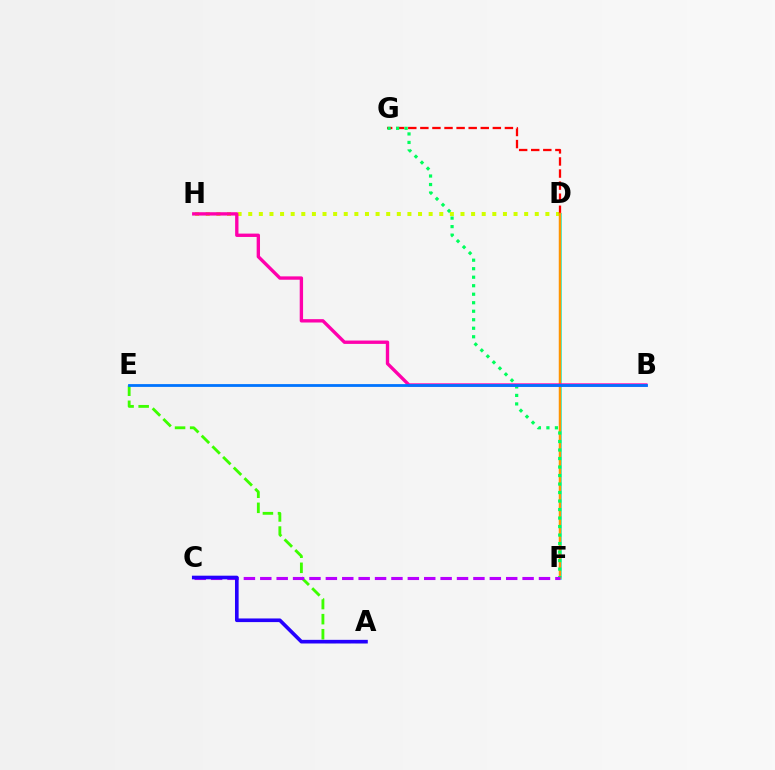{('D', 'F'): [{'color': '#00fff6', 'line_style': 'solid', 'thickness': 1.86}, {'color': '#ff9400', 'line_style': 'solid', 'thickness': 1.79}], ('D', 'H'): [{'color': '#d1ff00', 'line_style': 'dotted', 'thickness': 2.88}], ('A', 'E'): [{'color': '#3dff00', 'line_style': 'dashed', 'thickness': 2.05}], ('D', 'G'): [{'color': '#ff0000', 'line_style': 'dashed', 'thickness': 1.64}], ('F', 'G'): [{'color': '#00ff5c', 'line_style': 'dotted', 'thickness': 2.31}], ('C', 'F'): [{'color': '#b900ff', 'line_style': 'dashed', 'thickness': 2.23}], ('A', 'C'): [{'color': '#2500ff', 'line_style': 'solid', 'thickness': 2.62}], ('B', 'H'): [{'color': '#ff00ac', 'line_style': 'solid', 'thickness': 2.41}], ('B', 'E'): [{'color': '#0074ff', 'line_style': 'solid', 'thickness': 2.01}]}